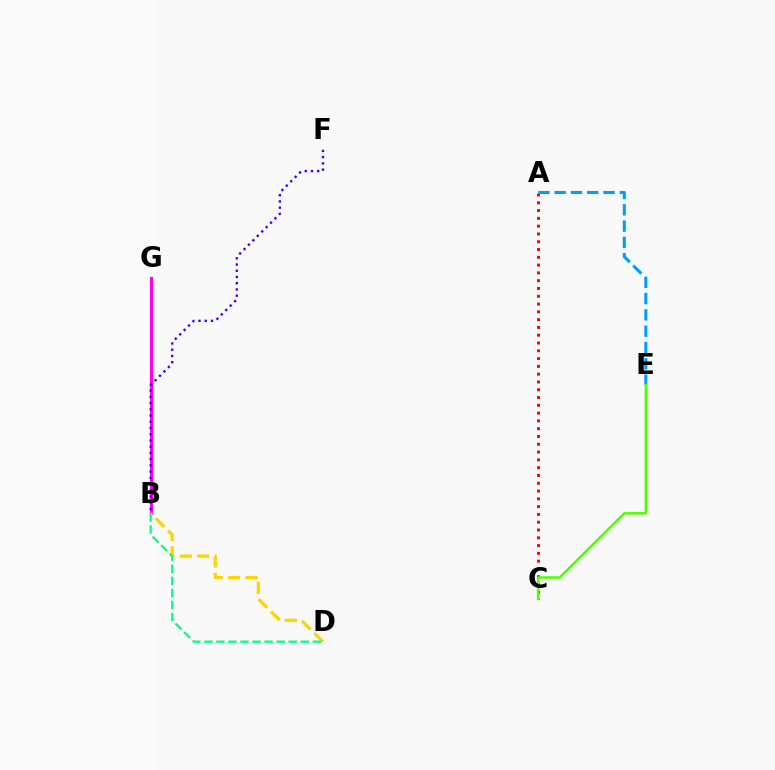{('B', 'G'): [{'color': '#ff00ed', 'line_style': 'solid', 'thickness': 2.24}], ('B', 'D'): [{'color': '#ffd500', 'line_style': 'dashed', 'thickness': 2.36}, {'color': '#00ff86', 'line_style': 'dashed', 'thickness': 1.64}], ('A', 'C'): [{'color': '#ff0000', 'line_style': 'dotted', 'thickness': 2.12}], ('A', 'E'): [{'color': '#009eff', 'line_style': 'dashed', 'thickness': 2.21}], ('B', 'F'): [{'color': '#3700ff', 'line_style': 'dotted', 'thickness': 1.69}], ('C', 'E'): [{'color': '#4fff00', 'line_style': 'solid', 'thickness': 1.8}]}